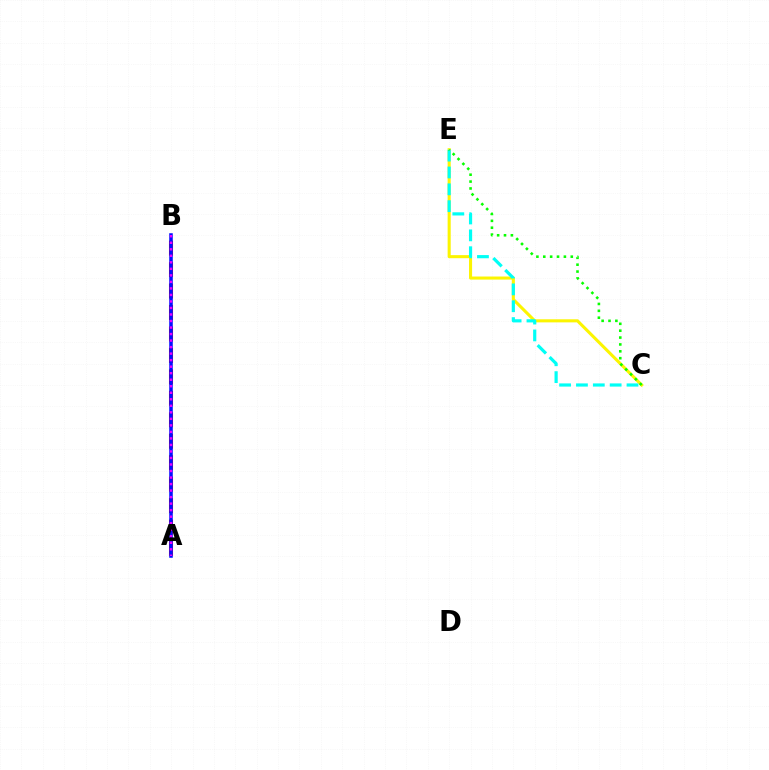{('A', 'B'): [{'color': '#ff0000', 'line_style': 'dashed', 'thickness': 2.91}, {'color': '#0010ff', 'line_style': 'solid', 'thickness': 2.55}, {'color': '#ee00ff', 'line_style': 'dotted', 'thickness': 1.77}], ('C', 'E'): [{'color': '#fcf500', 'line_style': 'solid', 'thickness': 2.21}, {'color': '#00fff6', 'line_style': 'dashed', 'thickness': 2.29}, {'color': '#08ff00', 'line_style': 'dotted', 'thickness': 1.87}]}